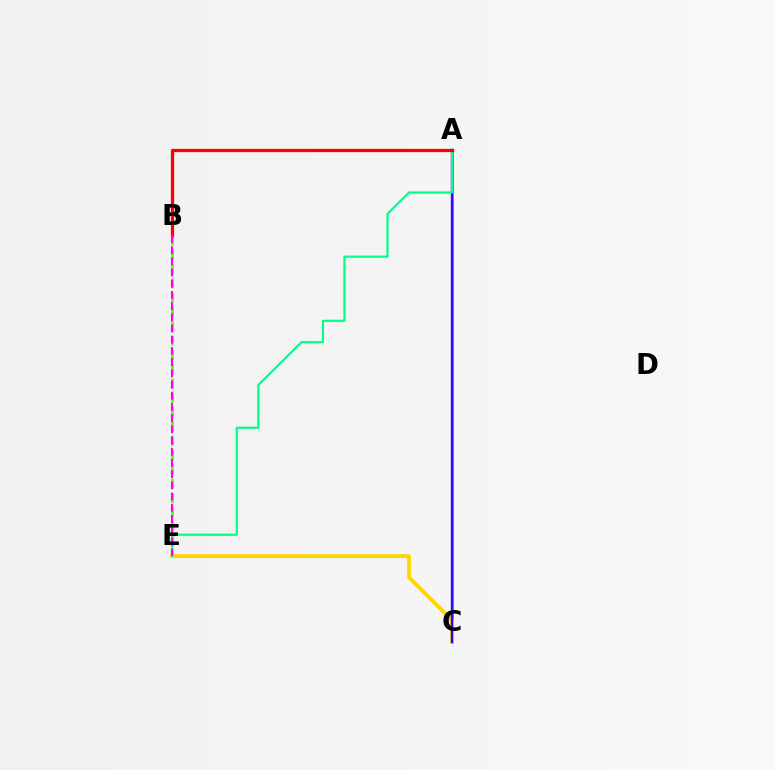{('B', 'E'): [{'color': '#4fff00', 'line_style': 'dashed', 'thickness': 1.94}, {'color': '#ff00ed', 'line_style': 'dashed', 'thickness': 1.52}], ('A', 'C'): [{'color': '#009eff', 'line_style': 'solid', 'thickness': 1.85}, {'color': '#3700ff', 'line_style': 'solid', 'thickness': 1.7}], ('C', 'E'): [{'color': '#ffd500', 'line_style': 'solid', 'thickness': 2.76}], ('A', 'E'): [{'color': '#00ff86', 'line_style': 'solid', 'thickness': 1.58}], ('A', 'B'): [{'color': '#ff0000', 'line_style': 'solid', 'thickness': 2.33}]}